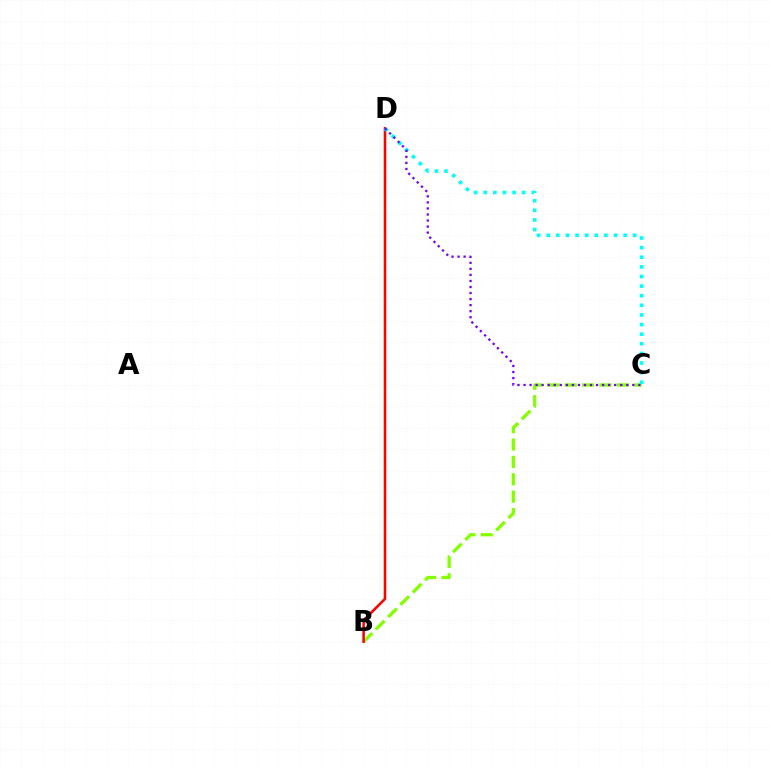{('B', 'C'): [{'color': '#84ff00', 'line_style': 'dashed', 'thickness': 2.36}], ('B', 'D'): [{'color': '#ff0000', 'line_style': 'solid', 'thickness': 1.84}], ('C', 'D'): [{'color': '#00fff6', 'line_style': 'dotted', 'thickness': 2.61}, {'color': '#7200ff', 'line_style': 'dotted', 'thickness': 1.64}]}